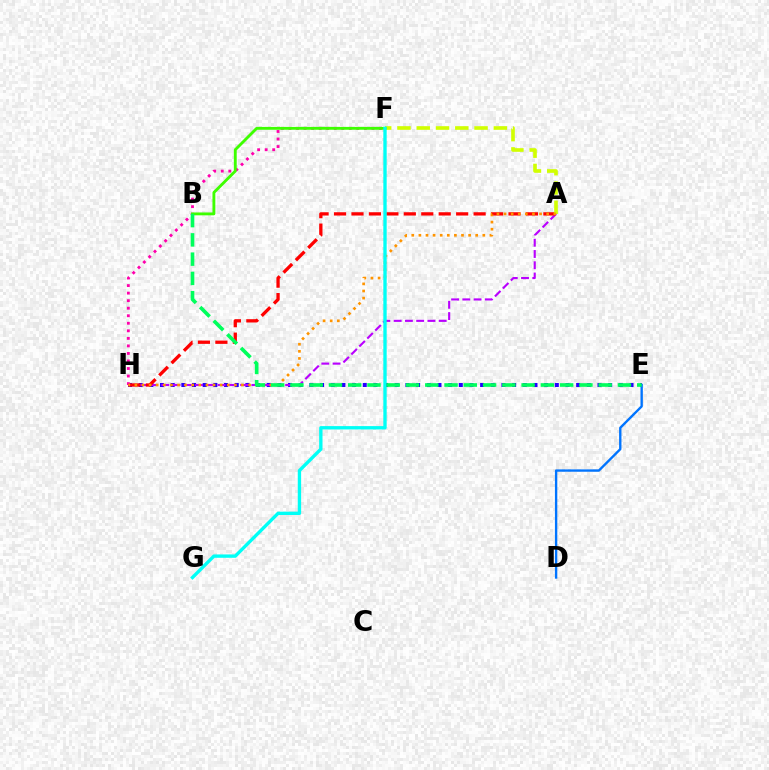{('E', 'H'): [{'color': '#2500ff', 'line_style': 'dotted', 'thickness': 2.9}], ('A', 'H'): [{'color': '#b900ff', 'line_style': 'dashed', 'thickness': 1.53}, {'color': '#ff0000', 'line_style': 'dashed', 'thickness': 2.37}, {'color': '#ff9400', 'line_style': 'dotted', 'thickness': 1.93}], ('F', 'H'): [{'color': '#ff00ac', 'line_style': 'dotted', 'thickness': 2.05}], ('A', 'F'): [{'color': '#d1ff00', 'line_style': 'dashed', 'thickness': 2.62}], ('B', 'F'): [{'color': '#3dff00', 'line_style': 'solid', 'thickness': 2.06}], ('D', 'E'): [{'color': '#0074ff', 'line_style': 'solid', 'thickness': 1.7}], ('F', 'G'): [{'color': '#00fff6', 'line_style': 'solid', 'thickness': 2.41}], ('B', 'E'): [{'color': '#00ff5c', 'line_style': 'dashed', 'thickness': 2.62}]}